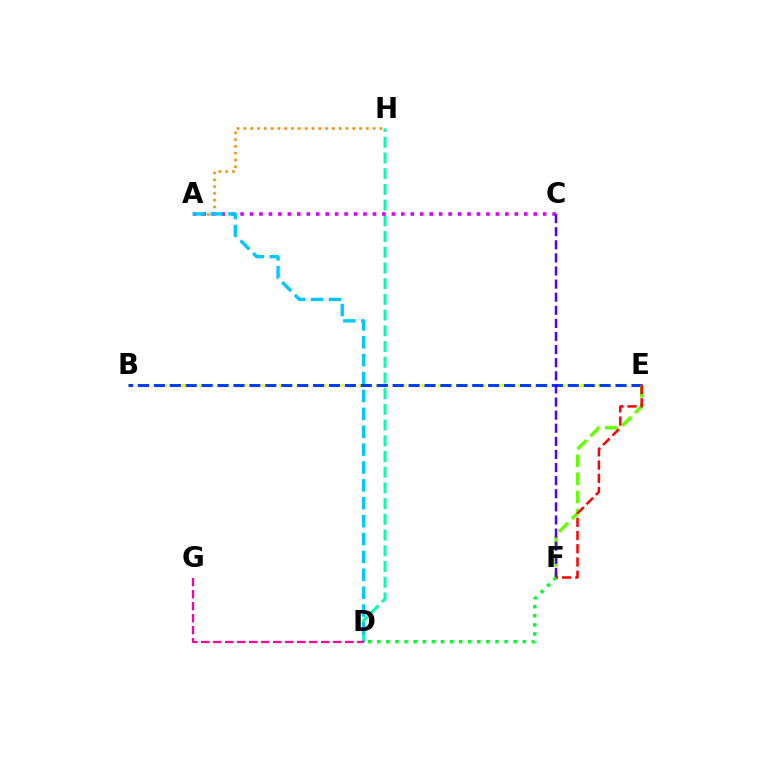{('D', 'F'): [{'color': '#00ff27', 'line_style': 'dotted', 'thickness': 2.47}], ('A', 'H'): [{'color': '#ff8800', 'line_style': 'dotted', 'thickness': 1.85}], ('D', 'H'): [{'color': '#00ffaf', 'line_style': 'dashed', 'thickness': 2.13}], ('A', 'C'): [{'color': '#d600ff', 'line_style': 'dotted', 'thickness': 2.57}], ('A', 'D'): [{'color': '#00c7ff', 'line_style': 'dashed', 'thickness': 2.43}], ('D', 'G'): [{'color': '#ff00a0', 'line_style': 'dashed', 'thickness': 1.63}], ('B', 'E'): [{'color': '#eeff00', 'line_style': 'dotted', 'thickness': 2.4}, {'color': '#003fff', 'line_style': 'dashed', 'thickness': 2.16}], ('E', 'F'): [{'color': '#66ff00', 'line_style': 'dashed', 'thickness': 2.46}, {'color': '#ff0000', 'line_style': 'dashed', 'thickness': 1.8}], ('C', 'F'): [{'color': '#4f00ff', 'line_style': 'dashed', 'thickness': 1.78}]}